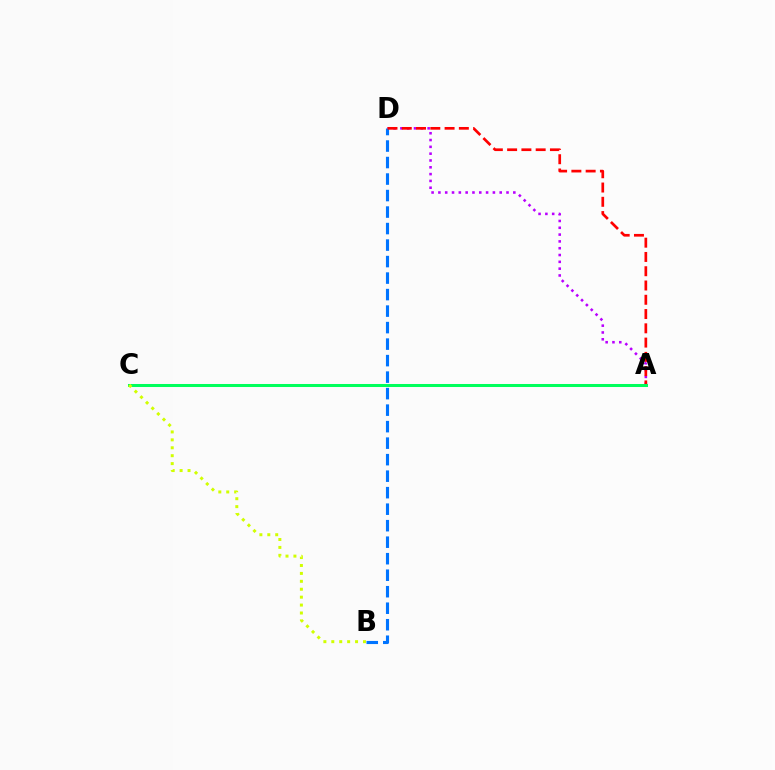{('A', 'D'): [{'color': '#b900ff', 'line_style': 'dotted', 'thickness': 1.85}, {'color': '#ff0000', 'line_style': 'dashed', 'thickness': 1.94}], ('B', 'D'): [{'color': '#0074ff', 'line_style': 'dashed', 'thickness': 2.24}], ('A', 'C'): [{'color': '#00ff5c', 'line_style': 'solid', 'thickness': 2.18}], ('B', 'C'): [{'color': '#d1ff00', 'line_style': 'dotted', 'thickness': 2.15}]}